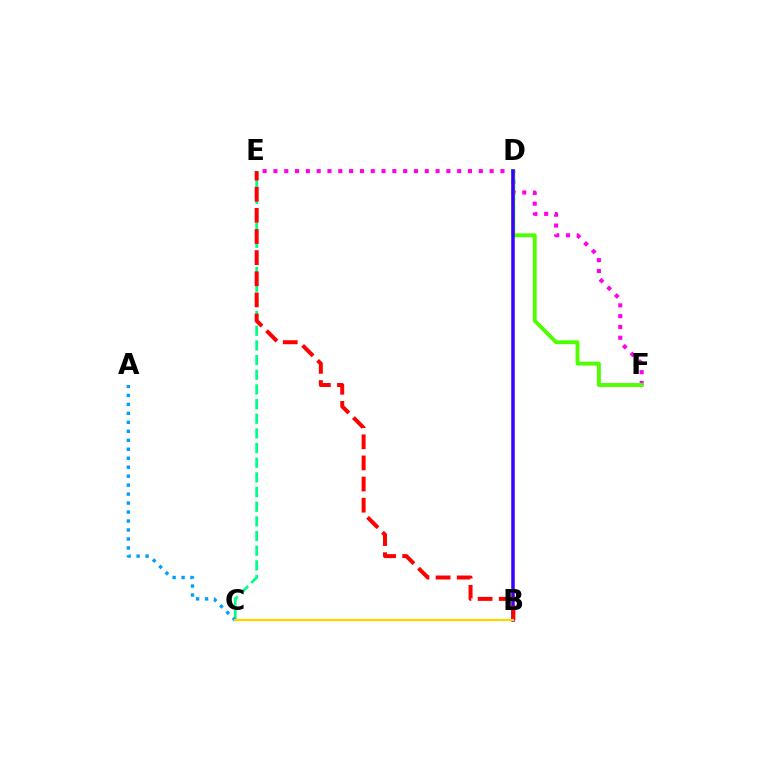{('E', 'F'): [{'color': '#ff00ed', 'line_style': 'dotted', 'thickness': 2.94}], ('C', 'E'): [{'color': '#00ff86', 'line_style': 'dashed', 'thickness': 1.99}], ('D', 'F'): [{'color': '#4fff00', 'line_style': 'solid', 'thickness': 2.8}], ('B', 'D'): [{'color': '#3700ff', 'line_style': 'solid', 'thickness': 2.52}], ('A', 'C'): [{'color': '#009eff', 'line_style': 'dotted', 'thickness': 2.44}], ('B', 'E'): [{'color': '#ff0000', 'line_style': 'dashed', 'thickness': 2.87}], ('B', 'C'): [{'color': '#ffd500', 'line_style': 'solid', 'thickness': 1.62}]}